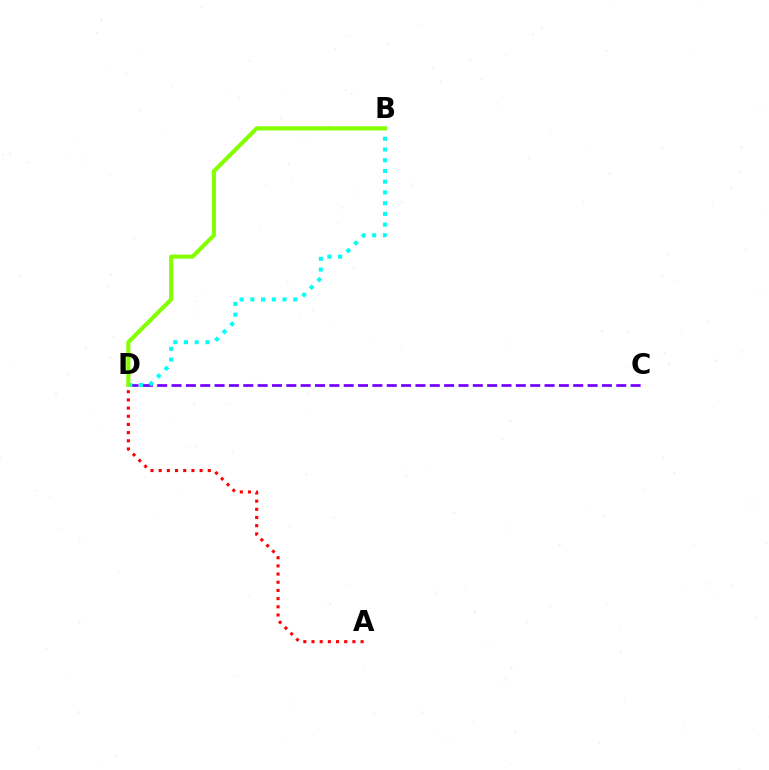{('A', 'D'): [{'color': '#ff0000', 'line_style': 'dotted', 'thickness': 2.22}], ('C', 'D'): [{'color': '#7200ff', 'line_style': 'dashed', 'thickness': 1.95}], ('B', 'D'): [{'color': '#00fff6', 'line_style': 'dotted', 'thickness': 2.92}, {'color': '#84ff00', 'line_style': 'solid', 'thickness': 2.94}]}